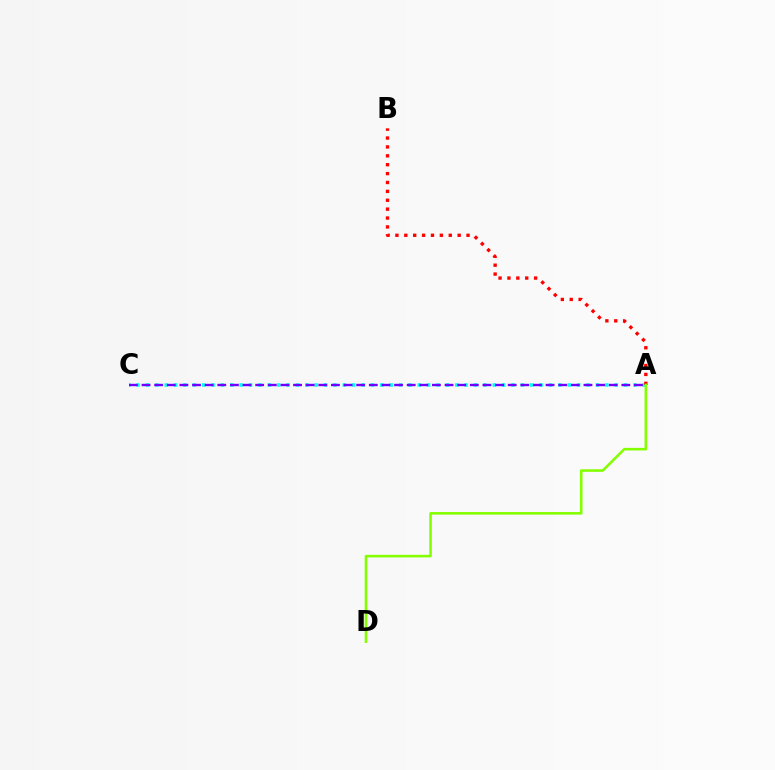{('A', 'C'): [{'color': '#00fff6', 'line_style': 'dotted', 'thickness': 2.55}, {'color': '#7200ff', 'line_style': 'dashed', 'thickness': 1.72}], ('A', 'B'): [{'color': '#ff0000', 'line_style': 'dotted', 'thickness': 2.42}], ('A', 'D'): [{'color': '#84ff00', 'line_style': 'solid', 'thickness': 1.85}]}